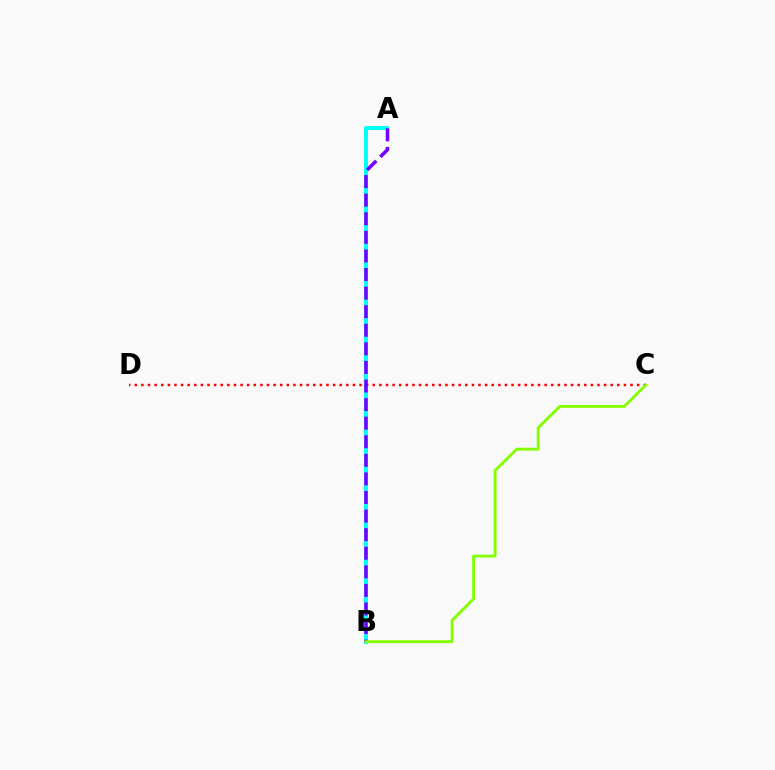{('A', 'B'): [{'color': '#00fff6', 'line_style': 'solid', 'thickness': 2.83}, {'color': '#7200ff', 'line_style': 'dashed', 'thickness': 2.52}], ('C', 'D'): [{'color': '#ff0000', 'line_style': 'dotted', 'thickness': 1.8}], ('B', 'C'): [{'color': '#84ff00', 'line_style': 'solid', 'thickness': 2.06}]}